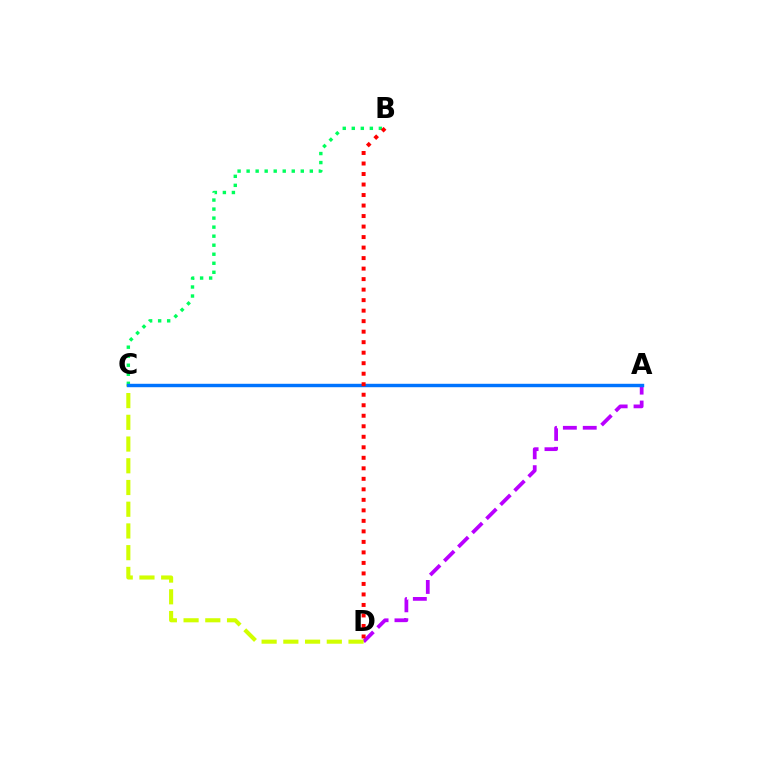{('A', 'D'): [{'color': '#b900ff', 'line_style': 'dashed', 'thickness': 2.7}], ('B', 'C'): [{'color': '#00ff5c', 'line_style': 'dotted', 'thickness': 2.45}], ('C', 'D'): [{'color': '#d1ff00', 'line_style': 'dashed', 'thickness': 2.95}], ('A', 'C'): [{'color': '#0074ff', 'line_style': 'solid', 'thickness': 2.46}], ('B', 'D'): [{'color': '#ff0000', 'line_style': 'dotted', 'thickness': 2.86}]}